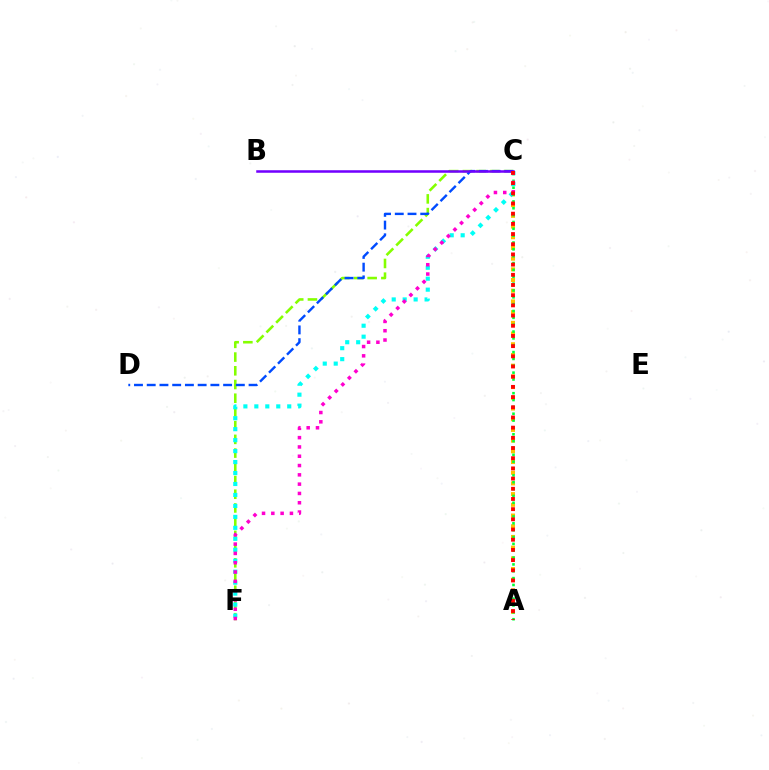{('A', 'C'): [{'color': '#ffbd00', 'line_style': 'dotted', 'thickness': 2.91}, {'color': '#00ff39', 'line_style': 'dotted', 'thickness': 1.86}, {'color': '#ff0000', 'line_style': 'dotted', 'thickness': 2.77}], ('C', 'F'): [{'color': '#84ff00', 'line_style': 'dashed', 'thickness': 1.86}, {'color': '#00fff6', 'line_style': 'dotted', 'thickness': 2.98}, {'color': '#ff00cf', 'line_style': 'dotted', 'thickness': 2.53}], ('C', 'D'): [{'color': '#004bff', 'line_style': 'dashed', 'thickness': 1.73}], ('B', 'C'): [{'color': '#7200ff', 'line_style': 'solid', 'thickness': 1.82}]}